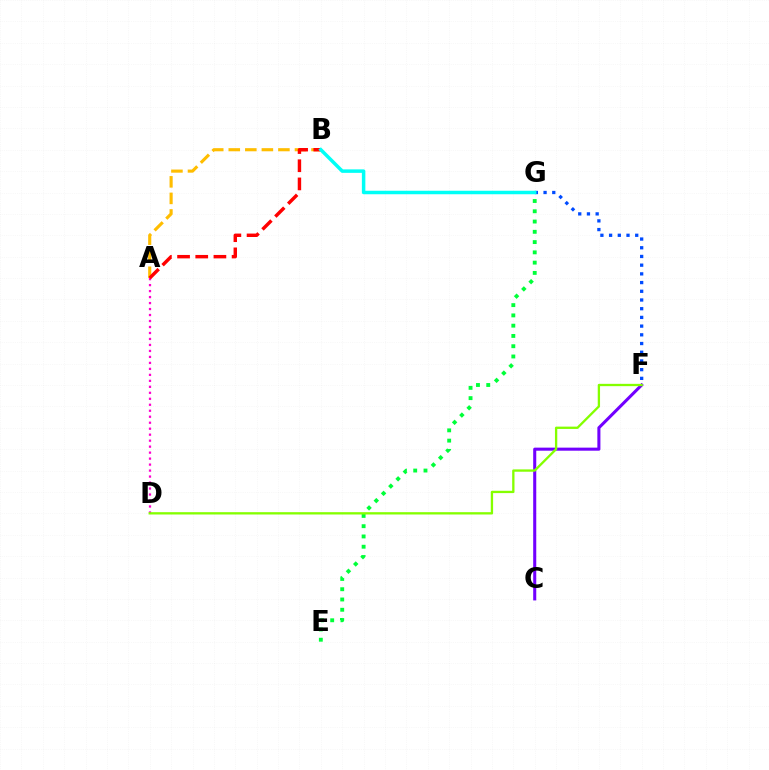{('C', 'F'): [{'color': '#7200ff', 'line_style': 'solid', 'thickness': 2.2}], ('A', 'B'): [{'color': '#ffbd00', 'line_style': 'dashed', 'thickness': 2.25}, {'color': '#ff0000', 'line_style': 'dashed', 'thickness': 2.47}], ('A', 'D'): [{'color': '#ff00cf', 'line_style': 'dotted', 'thickness': 1.63}], ('E', 'G'): [{'color': '#00ff39', 'line_style': 'dotted', 'thickness': 2.79}], ('D', 'F'): [{'color': '#84ff00', 'line_style': 'solid', 'thickness': 1.67}], ('F', 'G'): [{'color': '#004bff', 'line_style': 'dotted', 'thickness': 2.37}], ('B', 'G'): [{'color': '#00fff6', 'line_style': 'solid', 'thickness': 2.51}]}